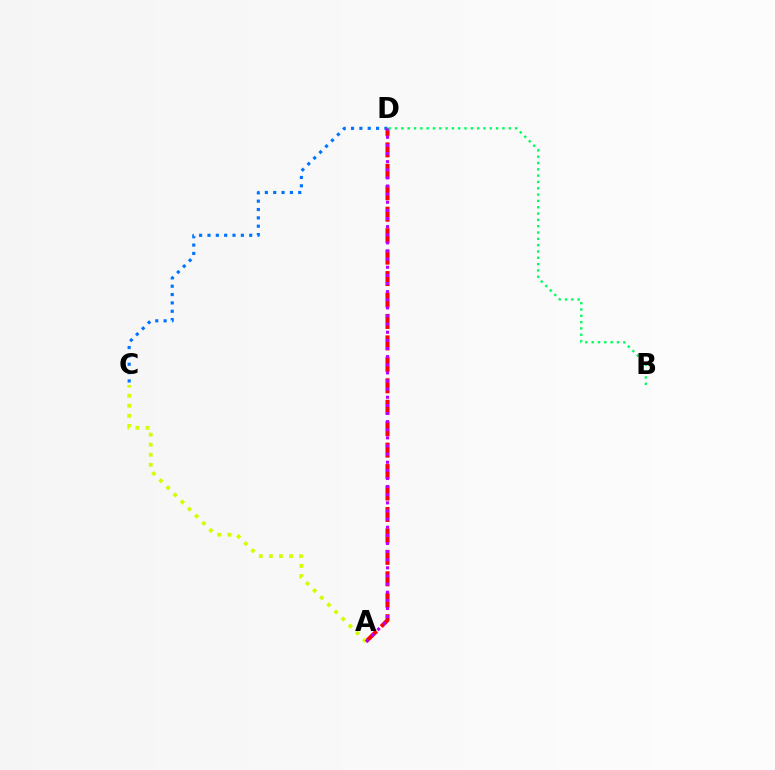{('A', 'D'): [{'color': '#ff0000', 'line_style': 'dashed', 'thickness': 2.91}, {'color': '#b900ff', 'line_style': 'dotted', 'thickness': 2.21}], ('C', 'D'): [{'color': '#0074ff', 'line_style': 'dotted', 'thickness': 2.27}], ('A', 'C'): [{'color': '#d1ff00', 'line_style': 'dotted', 'thickness': 2.74}], ('B', 'D'): [{'color': '#00ff5c', 'line_style': 'dotted', 'thickness': 1.72}]}